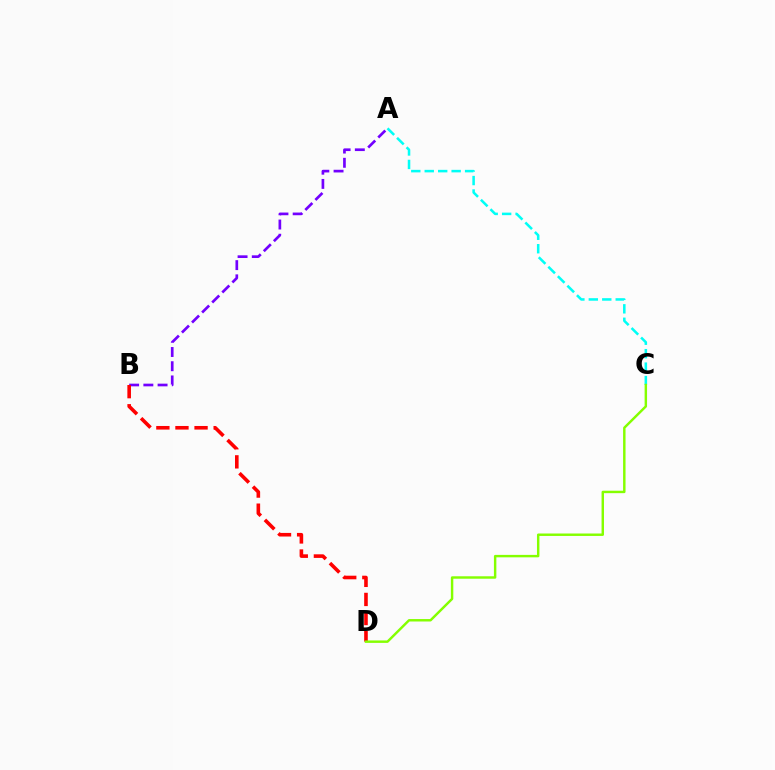{('A', 'C'): [{'color': '#00fff6', 'line_style': 'dashed', 'thickness': 1.83}], ('A', 'B'): [{'color': '#7200ff', 'line_style': 'dashed', 'thickness': 1.93}], ('B', 'D'): [{'color': '#ff0000', 'line_style': 'dashed', 'thickness': 2.59}], ('C', 'D'): [{'color': '#84ff00', 'line_style': 'solid', 'thickness': 1.76}]}